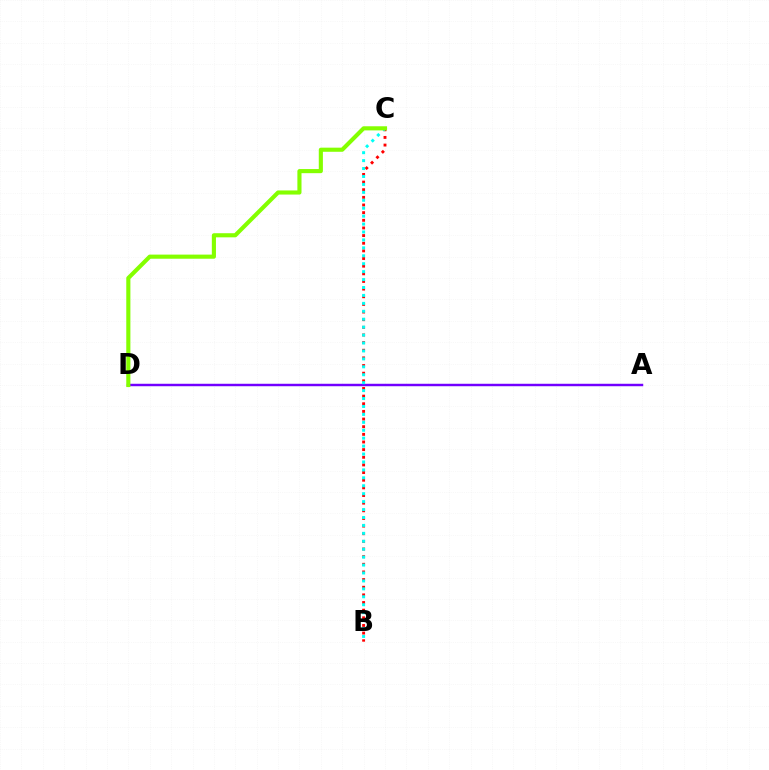{('B', 'C'): [{'color': '#ff0000', 'line_style': 'dotted', 'thickness': 2.08}, {'color': '#00fff6', 'line_style': 'dotted', 'thickness': 2.15}], ('A', 'D'): [{'color': '#7200ff', 'line_style': 'solid', 'thickness': 1.77}], ('C', 'D'): [{'color': '#84ff00', 'line_style': 'solid', 'thickness': 2.97}]}